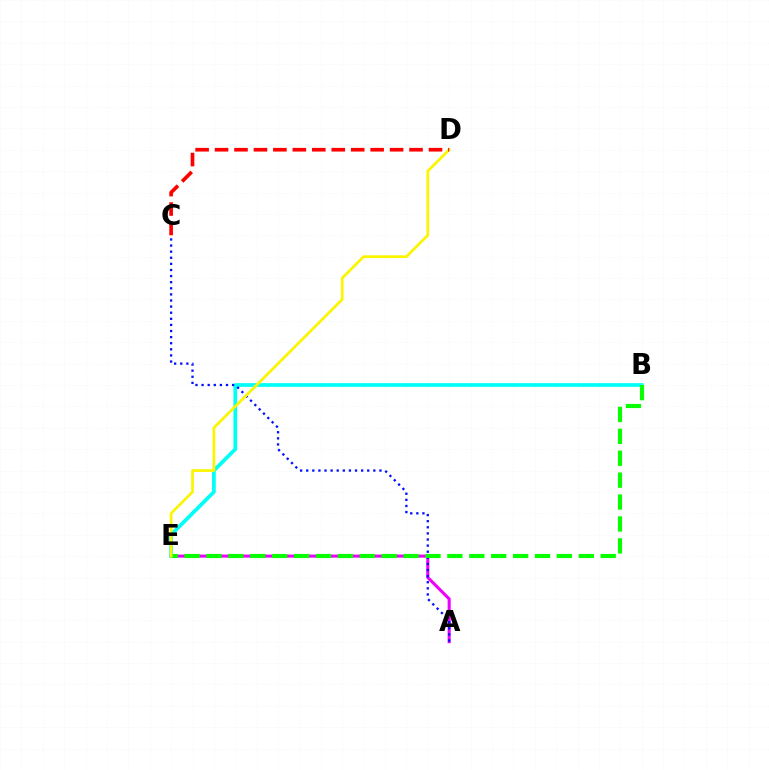{('A', 'E'): [{'color': '#ee00ff', 'line_style': 'solid', 'thickness': 2.21}], ('B', 'E'): [{'color': '#00fff6', 'line_style': 'solid', 'thickness': 2.68}, {'color': '#08ff00', 'line_style': 'dashed', 'thickness': 2.98}], ('A', 'C'): [{'color': '#0010ff', 'line_style': 'dotted', 'thickness': 1.66}], ('D', 'E'): [{'color': '#fcf500', 'line_style': 'solid', 'thickness': 1.96}], ('C', 'D'): [{'color': '#ff0000', 'line_style': 'dashed', 'thickness': 2.64}]}